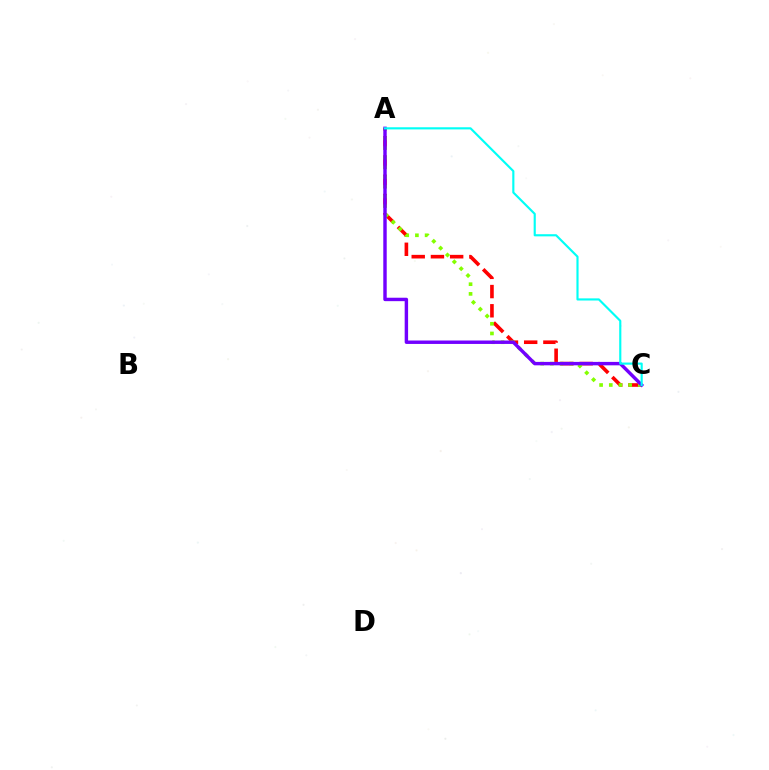{('A', 'C'): [{'color': '#ff0000', 'line_style': 'dashed', 'thickness': 2.61}, {'color': '#84ff00', 'line_style': 'dotted', 'thickness': 2.63}, {'color': '#7200ff', 'line_style': 'solid', 'thickness': 2.47}, {'color': '#00fff6', 'line_style': 'solid', 'thickness': 1.55}]}